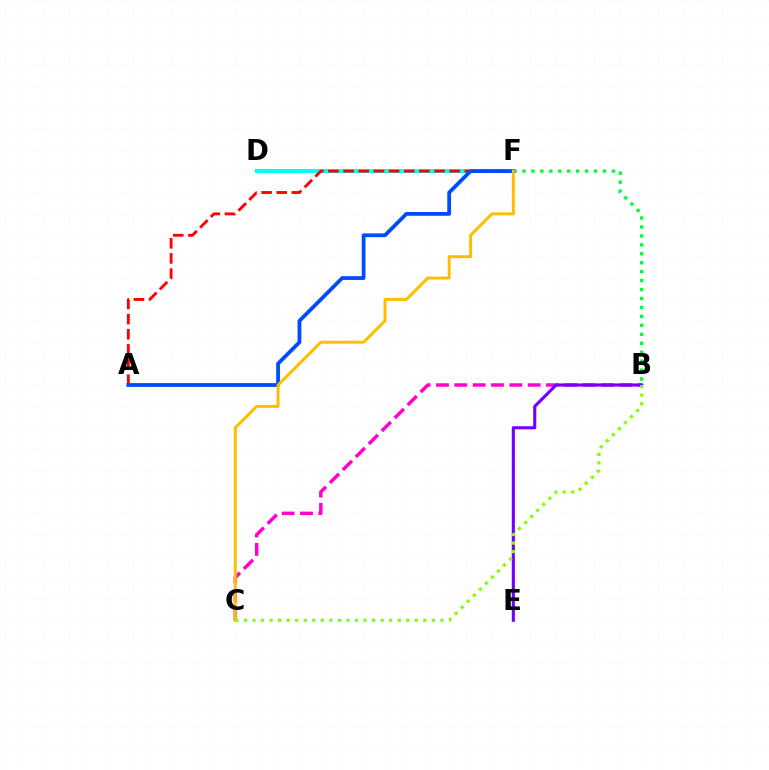{('B', 'C'): [{'color': '#ff00cf', 'line_style': 'dashed', 'thickness': 2.49}, {'color': '#84ff00', 'line_style': 'dotted', 'thickness': 2.32}], ('D', 'F'): [{'color': '#00fff6', 'line_style': 'solid', 'thickness': 2.91}], ('B', 'E'): [{'color': '#7200ff', 'line_style': 'solid', 'thickness': 2.24}], ('A', 'F'): [{'color': '#ff0000', 'line_style': 'dashed', 'thickness': 2.06}, {'color': '#004bff', 'line_style': 'solid', 'thickness': 2.72}], ('B', 'F'): [{'color': '#00ff39', 'line_style': 'dotted', 'thickness': 2.43}], ('C', 'F'): [{'color': '#ffbd00', 'line_style': 'solid', 'thickness': 2.13}]}